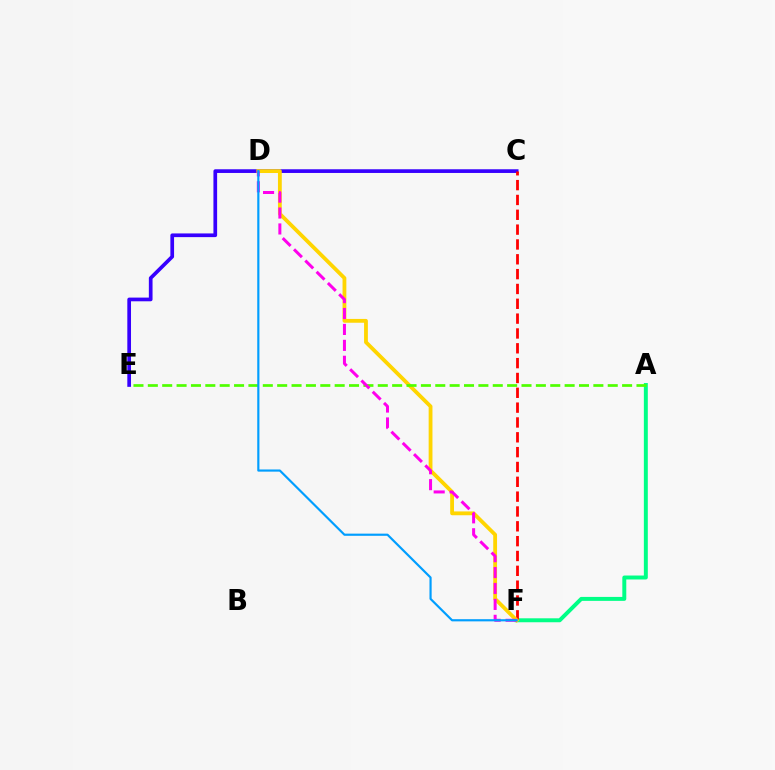{('C', 'E'): [{'color': '#3700ff', 'line_style': 'solid', 'thickness': 2.66}], ('A', 'F'): [{'color': '#00ff86', 'line_style': 'solid', 'thickness': 2.85}], ('C', 'F'): [{'color': '#ff0000', 'line_style': 'dashed', 'thickness': 2.02}], ('D', 'F'): [{'color': '#ffd500', 'line_style': 'solid', 'thickness': 2.74}, {'color': '#ff00ed', 'line_style': 'dashed', 'thickness': 2.16}, {'color': '#009eff', 'line_style': 'solid', 'thickness': 1.56}], ('A', 'E'): [{'color': '#4fff00', 'line_style': 'dashed', 'thickness': 1.95}]}